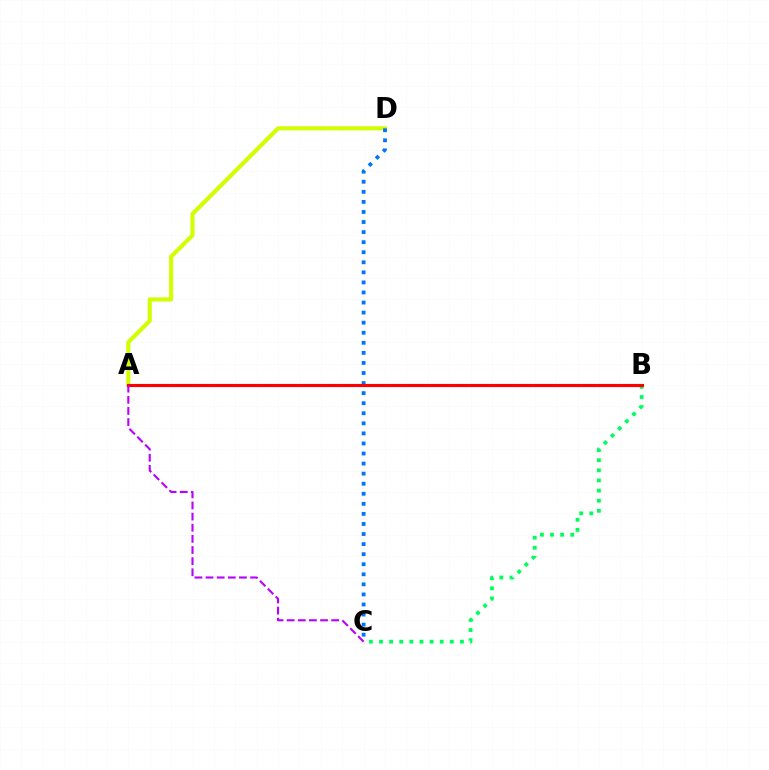{('A', 'D'): [{'color': '#d1ff00', 'line_style': 'solid', 'thickness': 2.95}], ('B', 'C'): [{'color': '#00ff5c', 'line_style': 'dotted', 'thickness': 2.75}], ('C', 'D'): [{'color': '#0074ff', 'line_style': 'dotted', 'thickness': 2.73}], ('A', 'B'): [{'color': '#ff0000', 'line_style': 'solid', 'thickness': 2.26}], ('A', 'C'): [{'color': '#b900ff', 'line_style': 'dashed', 'thickness': 1.51}]}